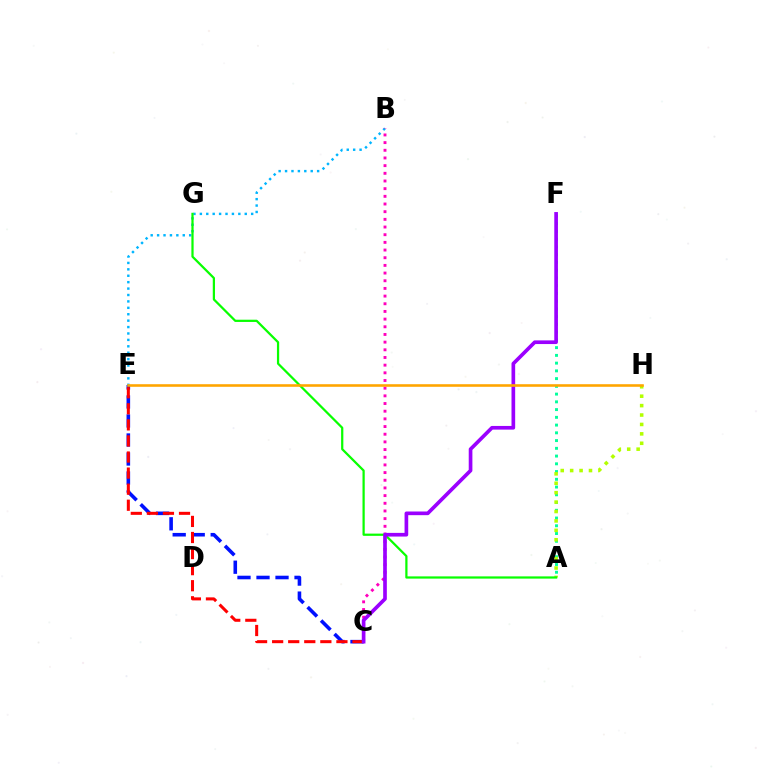{('A', 'F'): [{'color': '#00ff9d', 'line_style': 'dotted', 'thickness': 2.1}], ('A', 'H'): [{'color': '#b3ff00', 'line_style': 'dotted', 'thickness': 2.56}], ('B', 'E'): [{'color': '#00b5ff', 'line_style': 'dotted', 'thickness': 1.74}], ('C', 'E'): [{'color': '#0010ff', 'line_style': 'dashed', 'thickness': 2.58}, {'color': '#ff0000', 'line_style': 'dashed', 'thickness': 2.18}], ('B', 'C'): [{'color': '#ff00bd', 'line_style': 'dotted', 'thickness': 2.08}], ('A', 'G'): [{'color': '#08ff00', 'line_style': 'solid', 'thickness': 1.61}], ('C', 'F'): [{'color': '#9b00ff', 'line_style': 'solid', 'thickness': 2.64}], ('E', 'H'): [{'color': '#ffa500', 'line_style': 'solid', 'thickness': 1.87}]}